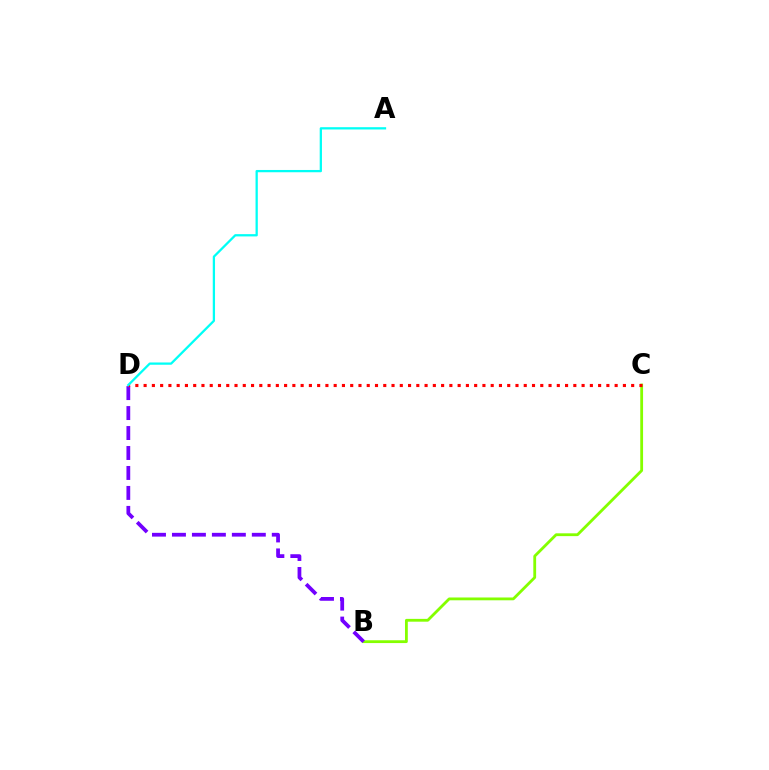{('B', 'C'): [{'color': '#84ff00', 'line_style': 'solid', 'thickness': 2.02}], ('B', 'D'): [{'color': '#7200ff', 'line_style': 'dashed', 'thickness': 2.71}], ('C', 'D'): [{'color': '#ff0000', 'line_style': 'dotted', 'thickness': 2.25}], ('A', 'D'): [{'color': '#00fff6', 'line_style': 'solid', 'thickness': 1.64}]}